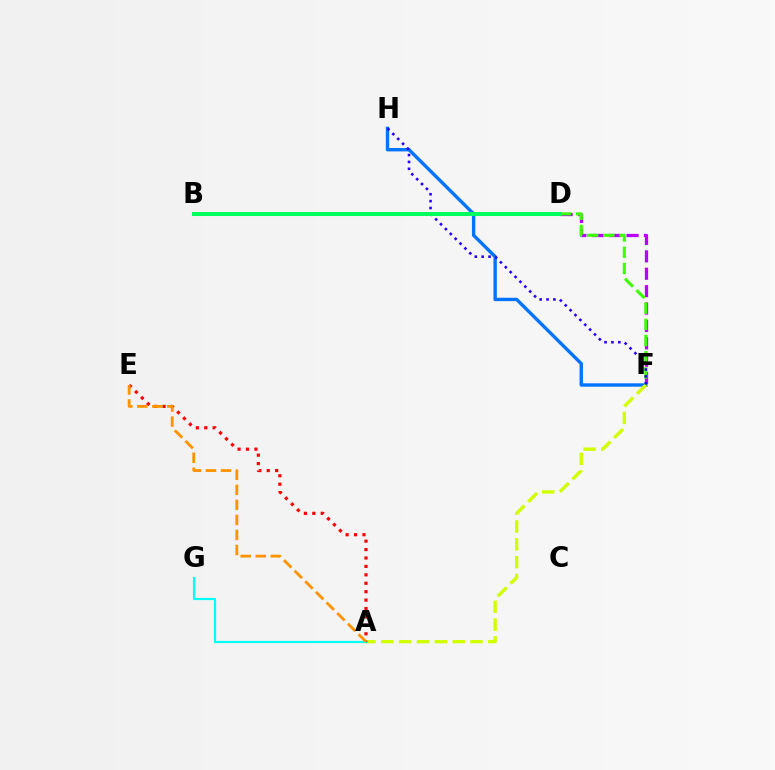{('D', 'F'): [{'color': '#b900ff', 'line_style': 'dashed', 'thickness': 2.36}, {'color': '#3dff00', 'line_style': 'dashed', 'thickness': 2.2}], ('F', 'H'): [{'color': '#0074ff', 'line_style': 'solid', 'thickness': 2.43}, {'color': '#2500ff', 'line_style': 'dotted', 'thickness': 1.87}], ('B', 'D'): [{'color': '#ff00ac', 'line_style': 'dashed', 'thickness': 1.64}, {'color': '#00ff5c', 'line_style': 'solid', 'thickness': 2.91}], ('A', 'F'): [{'color': '#d1ff00', 'line_style': 'dashed', 'thickness': 2.42}], ('A', 'G'): [{'color': '#00fff6', 'line_style': 'solid', 'thickness': 1.57}], ('A', 'E'): [{'color': '#ff0000', 'line_style': 'dotted', 'thickness': 2.29}, {'color': '#ff9400', 'line_style': 'dashed', 'thickness': 2.04}]}